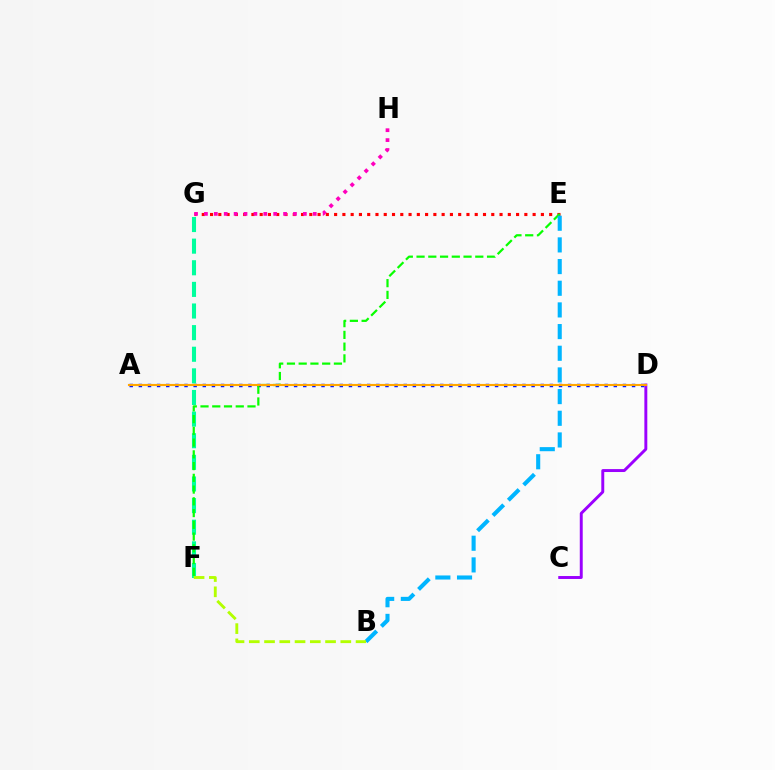{('A', 'D'): [{'color': '#0010ff', 'line_style': 'dotted', 'thickness': 2.48}, {'color': '#ffa500', 'line_style': 'solid', 'thickness': 1.53}], ('F', 'G'): [{'color': '#00ff9d', 'line_style': 'dashed', 'thickness': 2.94}], ('E', 'G'): [{'color': '#ff0000', 'line_style': 'dotted', 'thickness': 2.25}], ('G', 'H'): [{'color': '#ff00bd', 'line_style': 'dotted', 'thickness': 2.69}], ('C', 'D'): [{'color': '#9b00ff', 'line_style': 'solid', 'thickness': 2.11}], ('E', 'F'): [{'color': '#08ff00', 'line_style': 'dashed', 'thickness': 1.6}], ('B', 'E'): [{'color': '#00b5ff', 'line_style': 'dashed', 'thickness': 2.94}], ('B', 'F'): [{'color': '#b3ff00', 'line_style': 'dashed', 'thickness': 2.07}]}